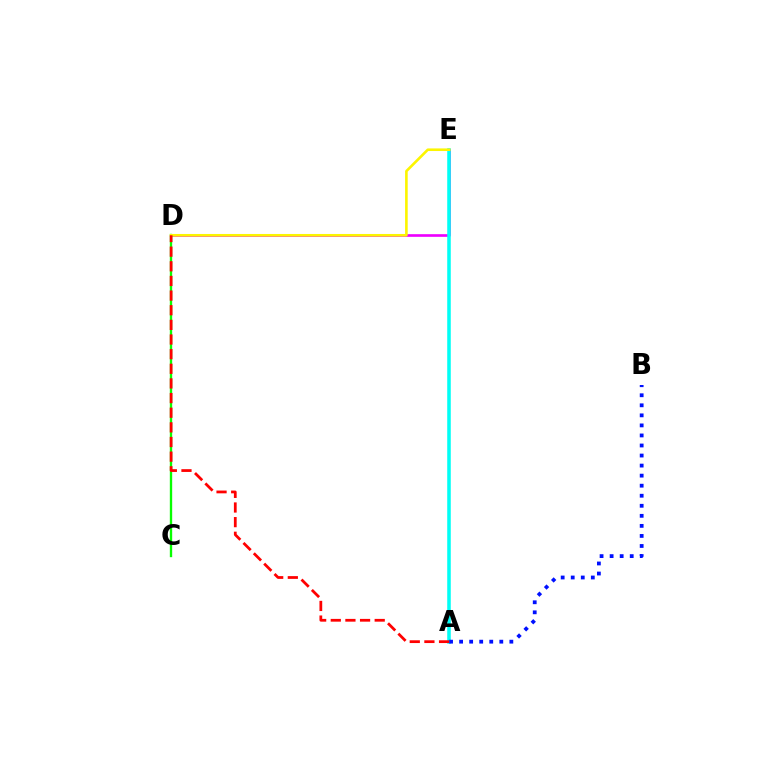{('D', 'E'): [{'color': '#ee00ff', 'line_style': 'solid', 'thickness': 1.91}, {'color': '#fcf500', 'line_style': 'solid', 'thickness': 1.88}], ('A', 'E'): [{'color': '#00fff6', 'line_style': 'solid', 'thickness': 2.55}], ('C', 'D'): [{'color': '#08ff00', 'line_style': 'solid', 'thickness': 1.7}], ('A', 'B'): [{'color': '#0010ff', 'line_style': 'dotted', 'thickness': 2.73}], ('A', 'D'): [{'color': '#ff0000', 'line_style': 'dashed', 'thickness': 1.99}]}